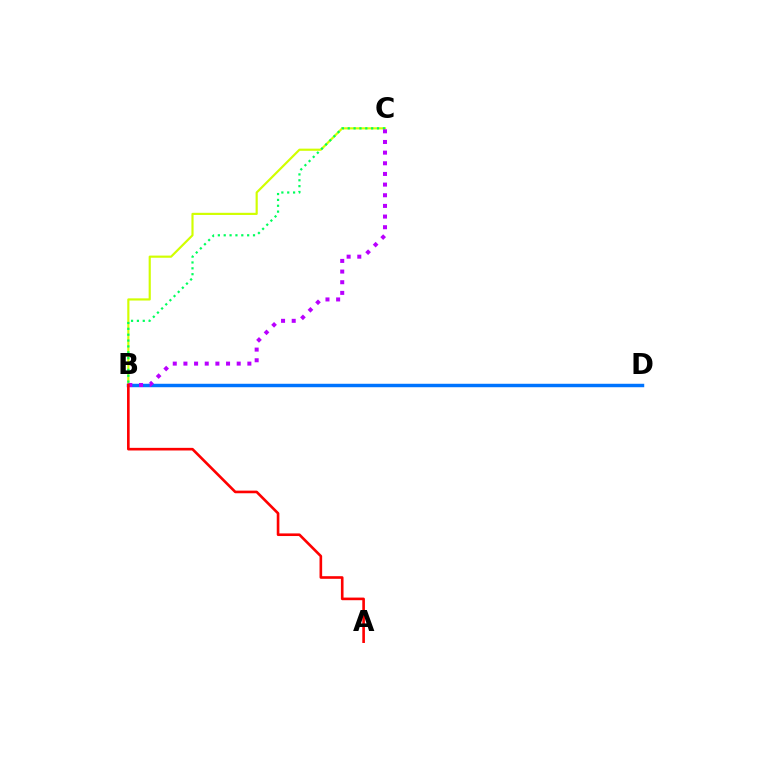{('B', 'C'): [{'color': '#d1ff00', 'line_style': 'solid', 'thickness': 1.56}, {'color': '#00ff5c', 'line_style': 'dotted', 'thickness': 1.59}, {'color': '#b900ff', 'line_style': 'dotted', 'thickness': 2.9}], ('B', 'D'): [{'color': '#0074ff', 'line_style': 'solid', 'thickness': 2.49}], ('A', 'B'): [{'color': '#ff0000', 'line_style': 'solid', 'thickness': 1.89}]}